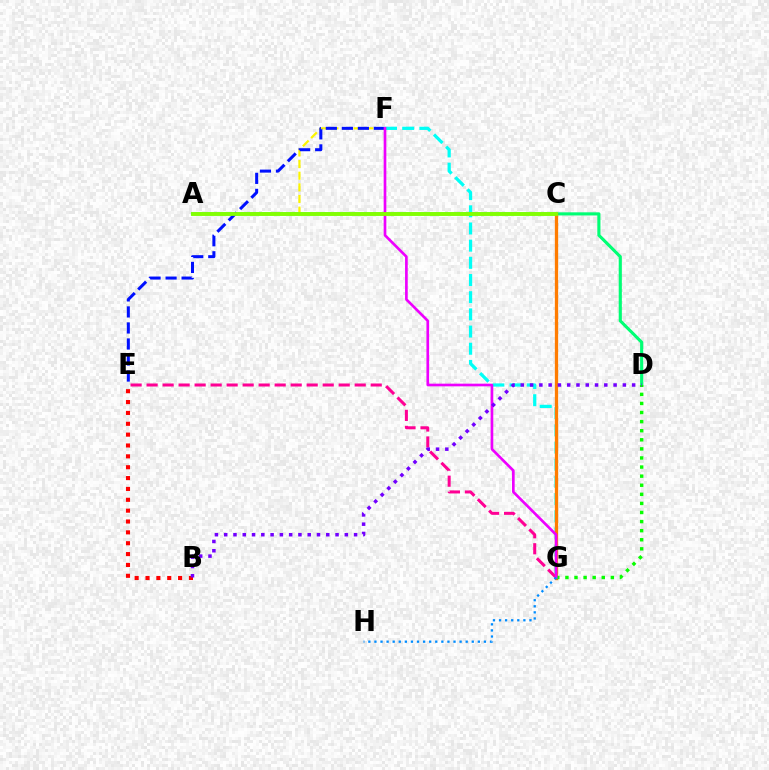{('E', 'G'): [{'color': '#ff0094', 'line_style': 'dashed', 'thickness': 2.17}], ('A', 'F'): [{'color': '#fcf500', 'line_style': 'dashed', 'thickness': 1.58}], ('F', 'G'): [{'color': '#00fff6', 'line_style': 'dashed', 'thickness': 2.33}, {'color': '#ee00ff', 'line_style': 'solid', 'thickness': 1.92}], ('A', 'D'): [{'color': '#00ff74', 'line_style': 'solid', 'thickness': 2.25}], ('B', 'E'): [{'color': '#ff0000', 'line_style': 'dotted', 'thickness': 2.95}], ('E', 'F'): [{'color': '#0010ff', 'line_style': 'dashed', 'thickness': 2.18}], ('C', 'G'): [{'color': '#ff7c00', 'line_style': 'solid', 'thickness': 2.38}], ('D', 'G'): [{'color': '#08ff00', 'line_style': 'dotted', 'thickness': 2.47}], ('B', 'D'): [{'color': '#7200ff', 'line_style': 'dotted', 'thickness': 2.52}], ('G', 'H'): [{'color': '#008cff', 'line_style': 'dotted', 'thickness': 1.65}], ('A', 'C'): [{'color': '#84ff00', 'line_style': 'solid', 'thickness': 2.73}]}